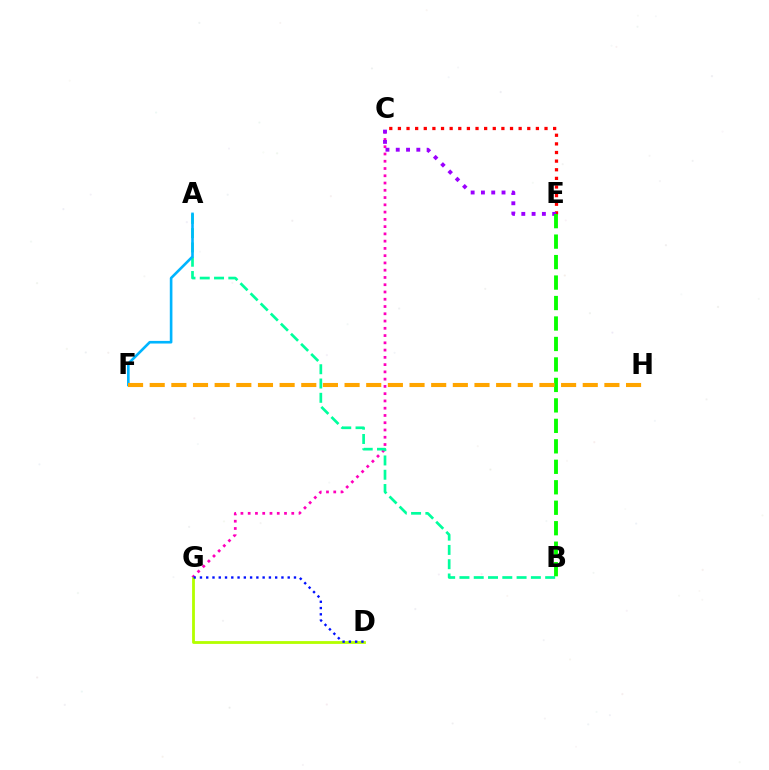{('C', 'G'): [{'color': '#ff00bd', 'line_style': 'dotted', 'thickness': 1.97}], ('A', 'B'): [{'color': '#00ff9d', 'line_style': 'dashed', 'thickness': 1.94}], ('A', 'F'): [{'color': '#00b5ff', 'line_style': 'solid', 'thickness': 1.9}], ('C', 'E'): [{'color': '#ff0000', 'line_style': 'dotted', 'thickness': 2.34}, {'color': '#9b00ff', 'line_style': 'dotted', 'thickness': 2.8}], ('B', 'E'): [{'color': '#08ff00', 'line_style': 'dashed', 'thickness': 2.78}], ('D', 'G'): [{'color': '#b3ff00', 'line_style': 'solid', 'thickness': 2.03}, {'color': '#0010ff', 'line_style': 'dotted', 'thickness': 1.7}], ('F', 'H'): [{'color': '#ffa500', 'line_style': 'dashed', 'thickness': 2.94}]}